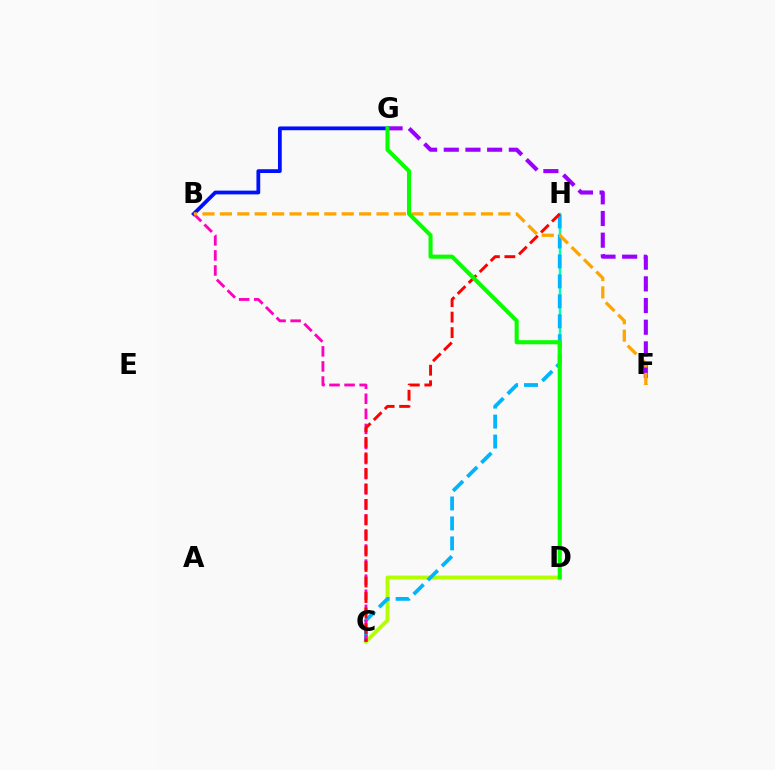{('D', 'H'): [{'color': '#00ff9d', 'line_style': 'solid', 'thickness': 1.78}], ('F', 'G'): [{'color': '#9b00ff', 'line_style': 'dashed', 'thickness': 2.95}], ('C', 'D'): [{'color': '#b3ff00', 'line_style': 'solid', 'thickness': 2.78}], ('C', 'H'): [{'color': '#00b5ff', 'line_style': 'dashed', 'thickness': 2.71}, {'color': '#ff0000', 'line_style': 'dashed', 'thickness': 2.11}], ('B', 'C'): [{'color': '#ff00bd', 'line_style': 'dashed', 'thickness': 2.05}], ('B', 'G'): [{'color': '#0010ff', 'line_style': 'solid', 'thickness': 2.72}], ('B', 'F'): [{'color': '#ffa500', 'line_style': 'dashed', 'thickness': 2.36}], ('D', 'G'): [{'color': '#08ff00', 'line_style': 'solid', 'thickness': 2.93}]}